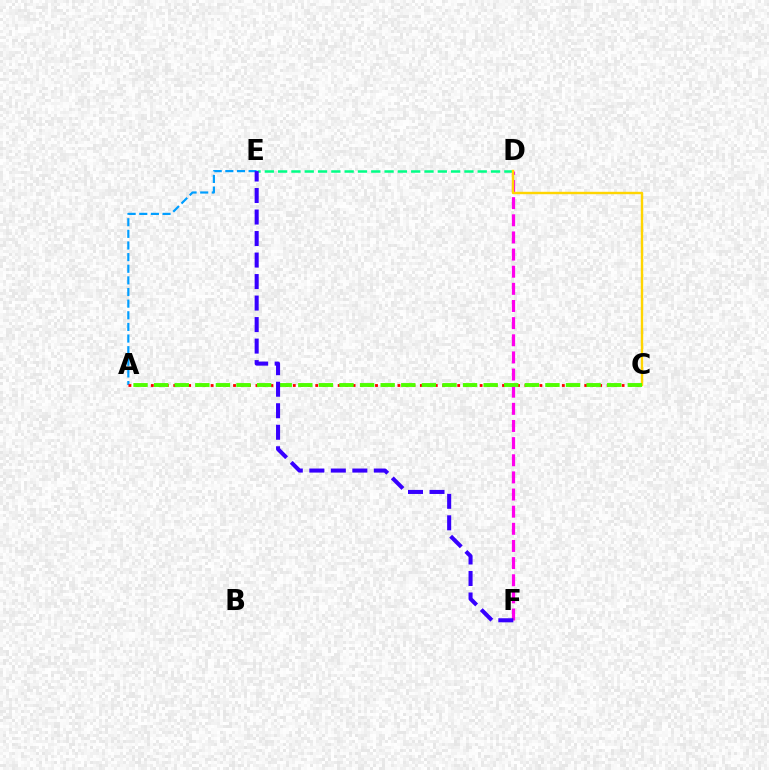{('D', 'F'): [{'color': '#ff00ed', 'line_style': 'dashed', 'thickness': 2.33}], ('A', 'E'): [{'color': '#009eff', 'line_style': 'dashed', 'thickness': 1.58}], ('D', 'E'): [{'color': '#00ff86', 'line_style': 'dashed', 'thickness': 1.81}], ('C', 'D'): [{'color': '#ffd500', 'line_style': 'solid', 'thickness': 1.74}], ('A', 'C'): [{'color': '#ff0000', 'line_style': 'dotted', 'thickness': 2.03}, {'color': '#4fff00', 'line_style': 'dashed', 'thickness': 2.8}], ('E', 'F'): [{'color': '#3700ff', 'line_style': 'dashed', 'thickness': 2.92}]}